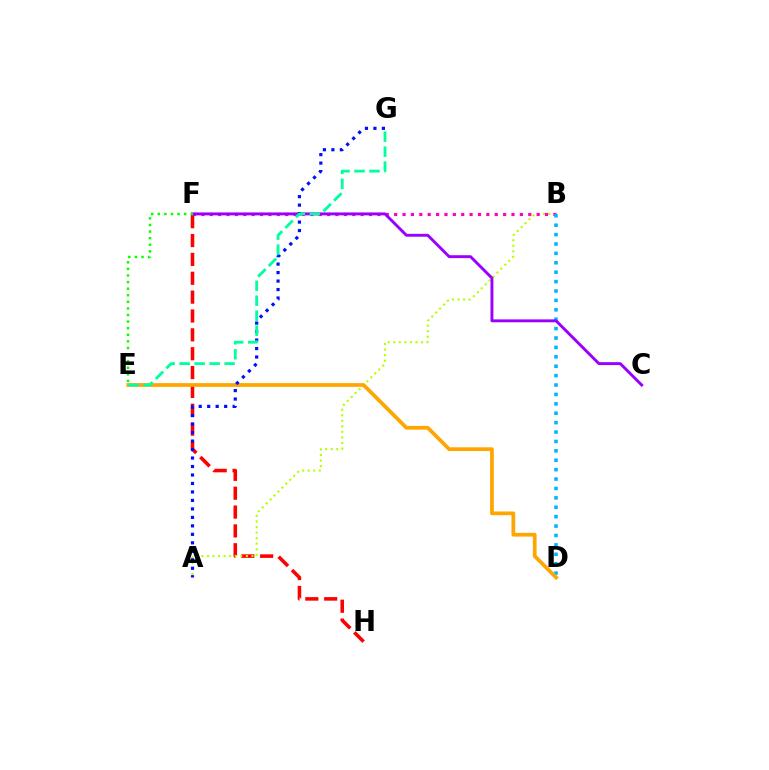{('F', 'H'): [{'color': '#ff0000', 'line_style': 'dashed', 'thickness': 2.56}], ('A', 'B'): [{'color': '#b3ff00', 'line_style': 'dotted', 'thickness': 1.51}], ('B', 'F'): [{'color': '#ff00bd', 'line_style': 'dotted', 'thickness': 2.28}], ('B', 'D'): [{'color': '#00b5ff', 'line_style': 'dotted', 'thickness': 2.55}], ('C', 'F'): [{'color': '#9b00ff', 'line_style': 'solid', 'thickness': 2.1}], ('D', 'E'): [{'color': '#ffa500', 'line_style': 'solid', 'thickness': 2.69}], ('A', 'G'): [{'color': '#0010ff', 'line_style': 'dotted', 'thickness': 2.3}], ('E', 'G'): [{'color': '#00ff9d', 'line_style': 'dashed', 'thickness': 2.04}], ('E', 'F'): [{'color': '#08ff00', 'line_style': 'dotted', 'thickness': 1.79}]}